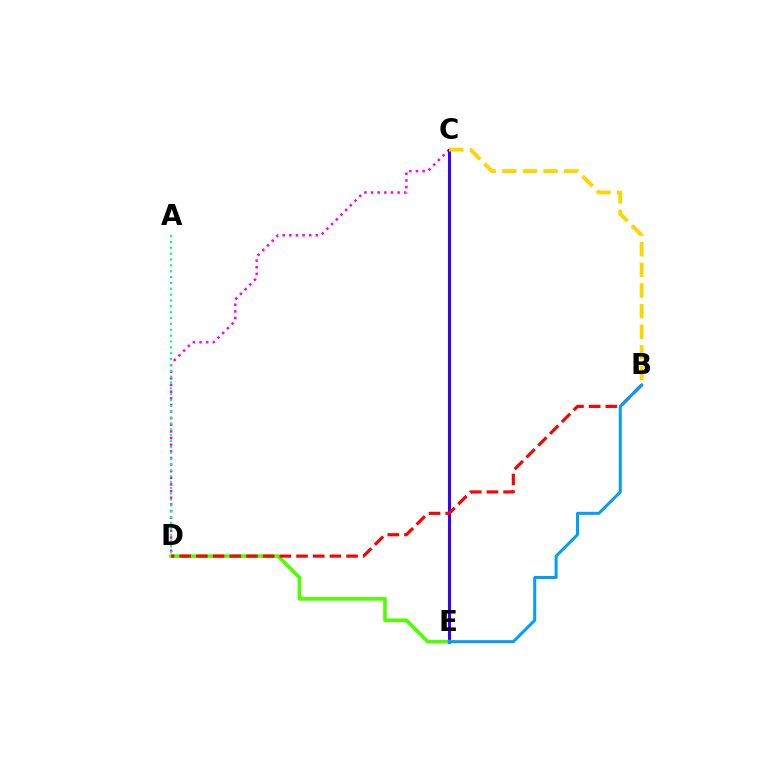{('C', 'D'): [{'color': '#ff00ed', 'line_style': 'dotted', 'thickness': 1.8}], ('C', 'E'): [{'color': '#3700ff', 'line_style': 'solid', 'thickness': 2.2}], ('A', 'D'): [{'color': '#00ff86', 'line_style': 'dotted', 'thickness': 1.59}], ('B', 'C'): [{'color': '#ffd500', 'line_style': 'dashed', 'thickness': 2.8}], ('D', 'E'): [{'color': '#4fff00', 'line_style': 'solid', 'thickness': 2.6}], ('B', 'D'): [{'color': '#ff0000', 'line_style': 'dashed', 'thickness': 2.27}], ('B', 'E'): [{'color': '#009eff', 'line_style': 'solid', 'thickness': 2.16}]}